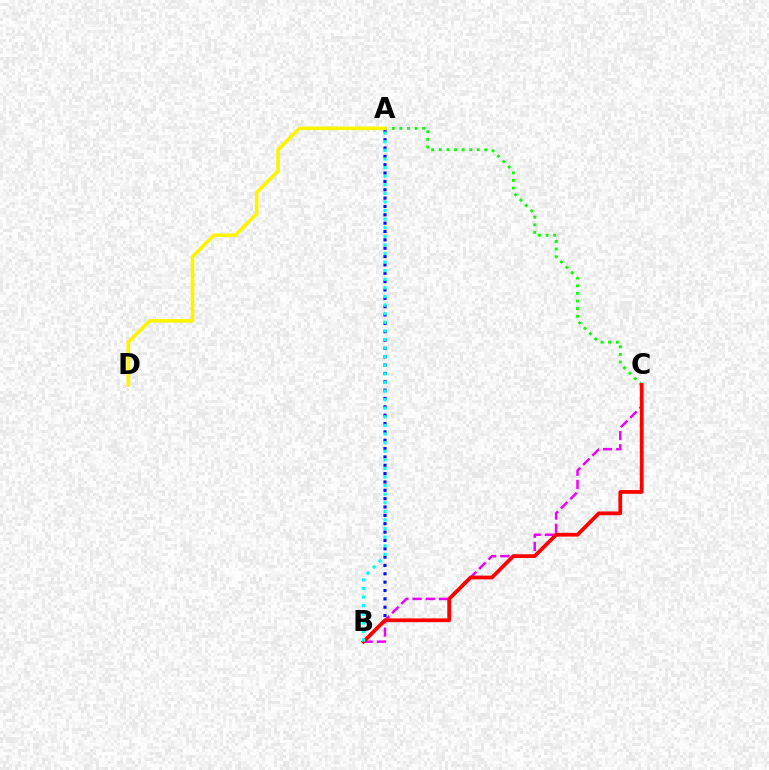{('B', 'C'): [{'color': '#ee00ff', 'line_style': 'dashed', 'thickness': 1.79}, {'color': '#ff0000', 'line_style': 'solid', 'thickness': 2.7}], ('A', 'B'): [{'color': '#0010ff', 'line_style': 'dotted', 'thickness': 2.27}, {'color': '#00fff6', 'line_style': 'dotted', 'thickness': 2.34}], ('A', 'C'): [{'color': '#08ff00', 'line_style': 'dotted', 'thickness': 2.07}], ('A', 'D'): [{'color': '#fcf500', 'line_style': 'solid', 'thickness': 2.61}]}